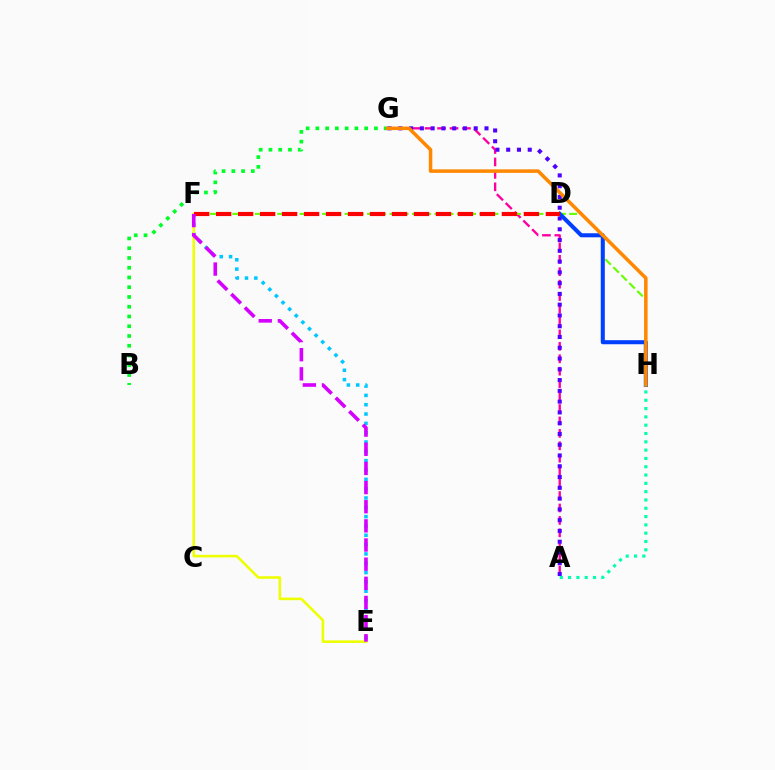{('A', 'G'): [{'color': '#ff00a0', 'line_style': 'dashed', 'thickness': 1.69}, {'color': '#4f00ff', 'line_style': 'dotted', 'thickness': 2.93}], ('B', 'G'): [{'color': '#00ff27', 'line_style': 'dotted', 'thickness': 2.65}], ('E', 'F'): [{'color': '#00c7ff', 'line_style': 'dotted', 'thickness': 2.53}, {'color': '#eeff00', 'line_style': 'solid', 'thickness': 1.86}, {'color': '#d600ff', 'line_style': 'dashed', 'thickness': 2.6}], ('F', 'H'): [{'color': '#66ff00', 'line_style': 'dashed', 'thickness': 1.53}], ('D', 'H'): [{'color': '#003fff', 'line_style': 'solid', 'thickness': 2.92}], ('D', 'F'): [{'color': '#ff0000', 'line_style': 'dashed', 'thickness': 2.99}], ('G', 'H'): [{'color': '#ff8800', 'line_style': 'solid', 'thickness': 2.54}], ('A', 'H'): [{'color': '#00ffaf', 'line_style': 'dotted', 'thickness': 2.26}]}